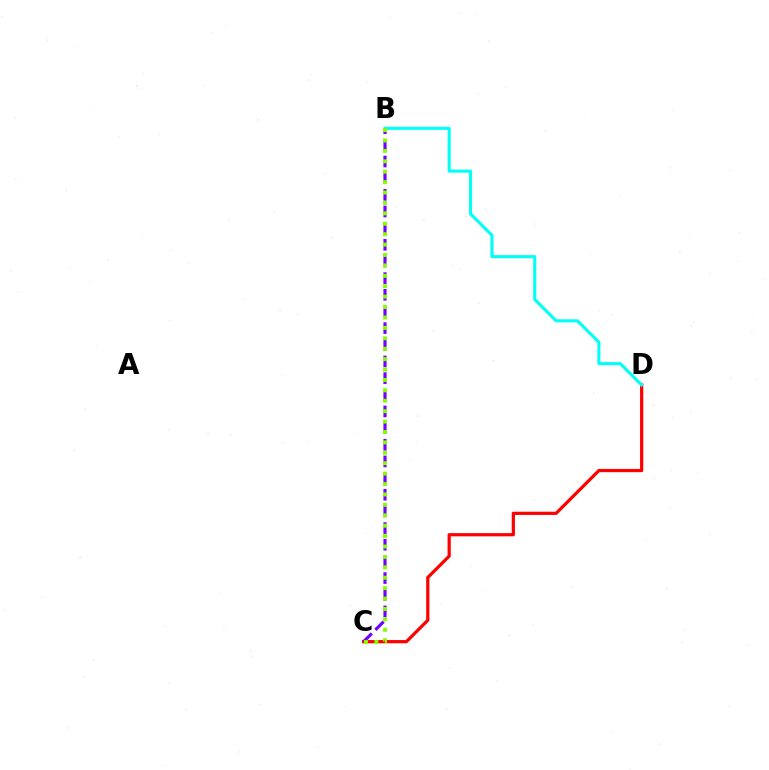{('C', 'D'): [{'color': '#ff0000', 'line_style': 'solid', 'thickness': 2.31}], ('B', 'D'): [{'color': '#00fff6', 'line_style': 'solid', 'thickness': 2.22}], ('B', 'C'): [{'color': '#7200ff', 'line_style': 'dashed', 'thickness': 2.26}, {'color': '#84ff00', 'line_style': 'dotted', 'thickness': 2.83}]}